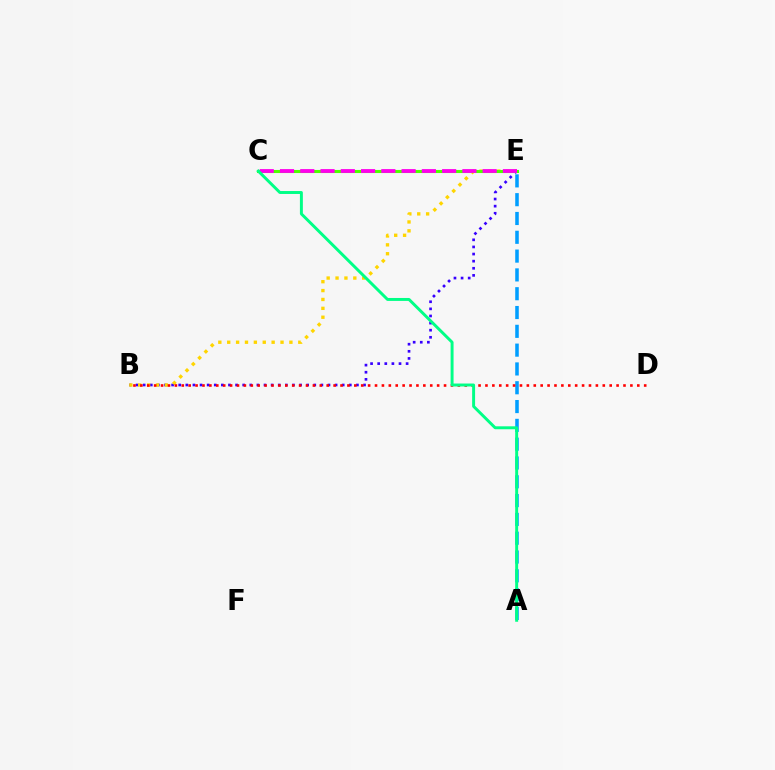{('B', 'E'): [{'color': '#3700ff', 'line_style': 'dotted', 'thickness': 1.93}, {'color': '#ffd500', 'line_style': 'dotted', 'thickness': 2.41}], ('A', 'E'): [{'color': '#009eff', 'line_style': 'dashed', 'thickness': 2.55}], ('C', 'E'): [{'color': '#4fff00', 'line_style': 'solid', 'thickness': 2.22}, {'color': '#ff00ed', 'line_style': 'dashed', 'thickness': 2.75}], ('B', 'D'): [{'color': '#ff0000', 'line_style': 'dotted', 'thickness': 1.88}], ('A', 'C'): [{'color': '#00ff86', 'line_style': 'solid', 'thickness': 2.12}]}